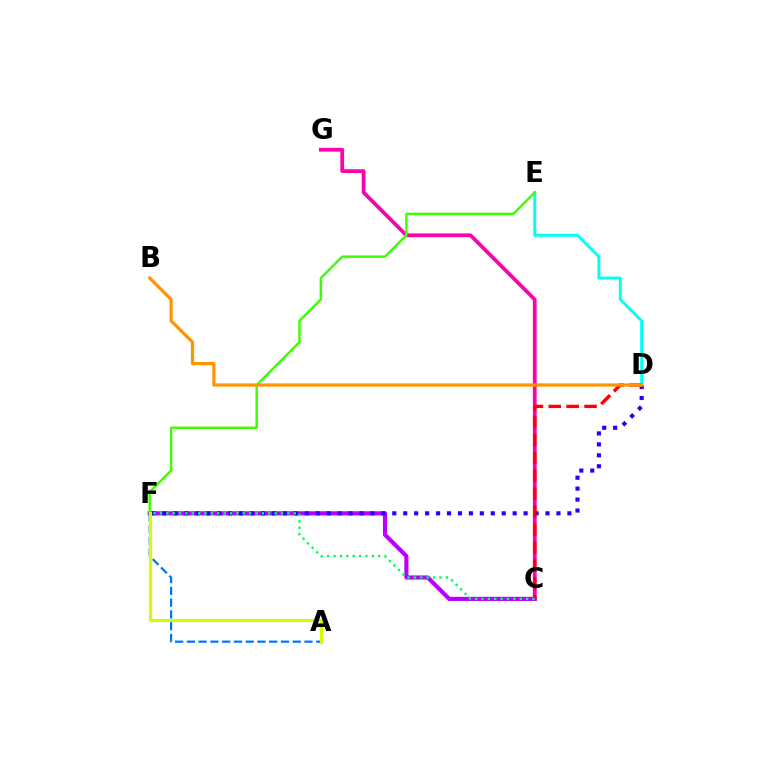{('C', 'G'): [{'color': '#ff00ac', 'line_style': 'solid', 'thickness': 2.7}], ('A', 'F'): [{'color': '#0074ff', 'line_style': 'dashed', 'thickness': 1.6}, {'color': '#d1ff00', 'line_style': 'solid', 'thickness': 2.24}], ('C', 'F'): [{'color': '#b900ff', 'line_style': 'solid', 'thickness': 2.98}, {'color': '#00ff5c', 'line_style': 'dotted', 'thickness': 1.73}], ('D', 'F'): [{'color': '#2500ff', 'line_style': 'dotted', 'thickness': 2.97}], ('D', 'E'): [{'color': '#00fff6', 'line_style': 'solid', 'thickness': 2.11}], ('C', 'D'): [{'color': '#ff0000', 'line_style': 'dashed', 'thickness': 2.43}], ('E', 'F'): [{'color': '#3dff00', 'line_style': 'solid', 'thickness': 1.75}], ('B', 'D'): [{'color': '#ff9400', 'line_style': 'solid', 'thickness': 2.31}]}